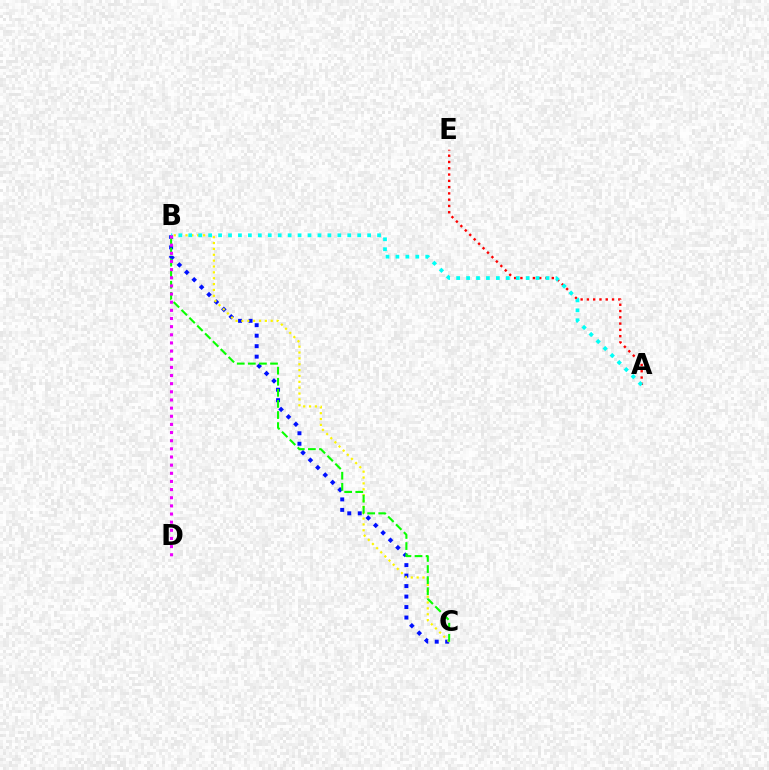{('B', 'C'): [{'color': '#0010ff', 'line_style': 'dotted', 'thickness': 2.85}, {'color': '#fcf500', 'line_style': 'dotted', 'thickness': 1.59}, {'color': '#08ff00', 'line_style': 'dashed', 'thickness': 1.51}], ('A', 'E'): [{'color': '#ff0000', 'line_style': 'dotted', 'thickness': 1.71}], ('A', 'B'): [{'color': '#00fff6', 'line_style': 'dotted', 'thickness': 2.7}], ('B', 'D'): [{'color': '#ee00ff', 'line_style': 'dotted', 'thickness': 2.21}]}